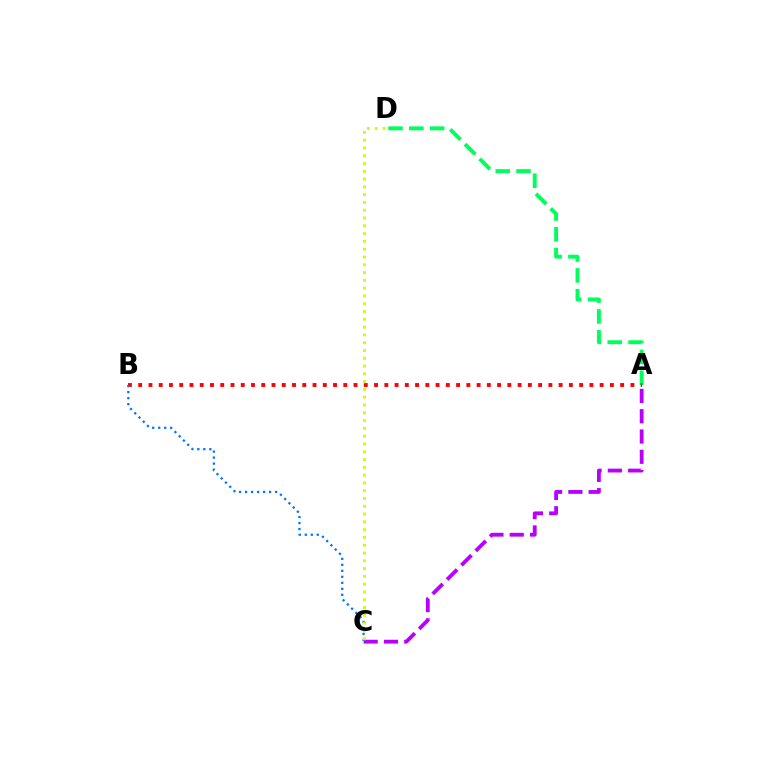{('A', 'D'): [{'color': '#00ff5c', 'line_style': 'dashed', 'thickness': 2.83}], ('A', 'C'): [{'color': '#b900ff', 'line_style': 'dashed', 'thickness': 2.76}], ('A', 'B'): [{'color': '#ff0000', 'line_style': 'dotted', 'thickness': 2.79}], ('B', 'C'): [{'color': '#0074ff', 'line_style': 'dotted', 'thickness': 1.63}], ('C', 'D'): [{'color': '#d1ff00', 'line_style': 'dotted', 'thickness': 2.12}]}